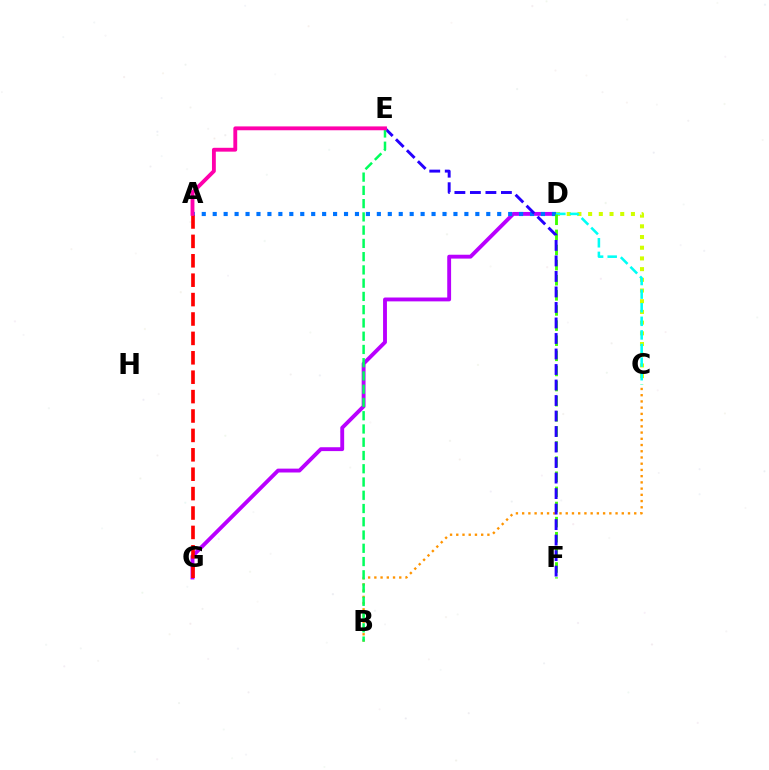{('D', 'G'): [{'color': '#b900ff', 'line_style': 'solid', 'thickness': 2.78}], ('C', 'D'): [{'color': '#d1ff00', 'line_style': 'dotted', 'thickness': 2.91}, {'color': '#00fff6', 'line_style': 'dashed', 'thickness': 1.85}], ('A', 'D'): [{'color': '#0074ff', 'line_style': 'dotted', 'thickness': 2.97}], ('B', 'C'): [{'color': '#ff9400', 'line_style': 'dotted', 'thickness': 1.69}], ('D', 'F'): [{'color': '#3dff00', 'line_style': 'dashed', 'thickness': 2.05}], ('A', 'G'): [{'color': '#ff0000', 'line_style': 'dashed', 'thickness': 2.64}], ('E', 'F'): [{'color': '#2500ff', 'line_style': 'dashed', 'thickness': 2.11}], ('B', 'E'): [{'color': '#00ff5c', 'line_style': 'dashed', 'thickness': 1.8}], ('A', 'E'): [{'color': '#ff00ac', 'line_style': 'solid', 'thickness': 2.77}]}